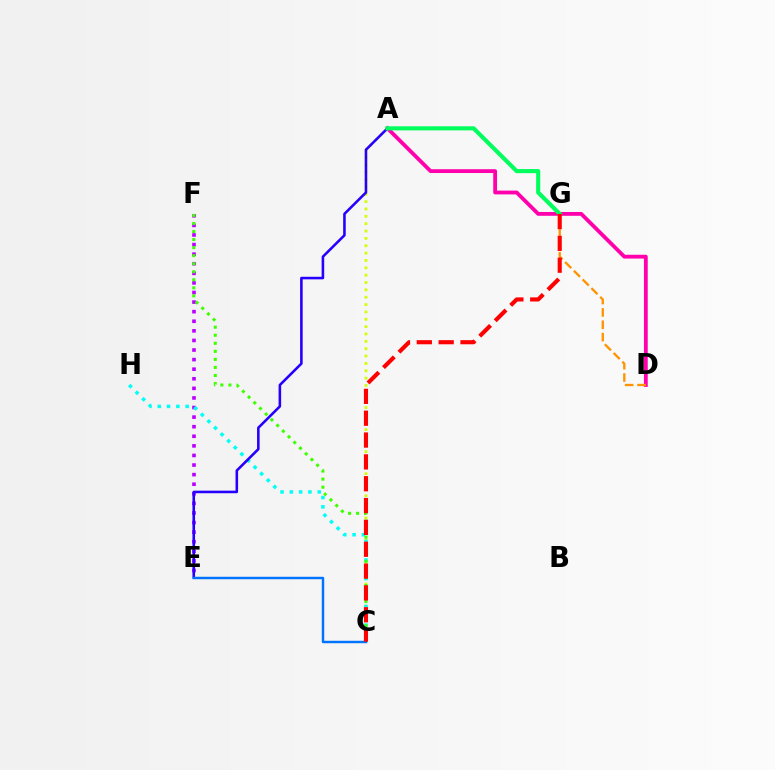{('A', 'D'): [{'color': '#ff00ac', 'line_style': 'solid', 'thickness': 2.74}], ('E', 'F'): [{'color': '#b900ff', 'line_style': 'dotted', 'thickness': 2.6}], ('A', 'C'): [{'color': '#d1ff00', 'line_style': 'dotted', 'thickness': 2.0}], ('C', 'H'): [{'color': '#00fff6', 'line_style': 'dotted', 'thickness': 2.53}], ('C', 'F'): [{'color': '#3dff00', 'line_style': 'dotted', 'thickness': 2.19}], ('A', 'E'): [{'color': '#2500ff', 'line_style': 'solid', 'thickness': 1.85}], ('D', 'G'): [{'color': '#ff9400', 'line_style': 'dashed', 'thickness': 1.68}], ('C', 'E'): [{'color': '#0074ff', 'line_style': 'solid', 'thickness': 1.77}], ('A', 'G'): [{'color': '#00ff5c', 'line_style': 'solid', 'thickness': 2.95}], ('C', 'G'): [{'color': '#ff0000', 'line_style': 'dashed', 'thickness': 2.97}]}